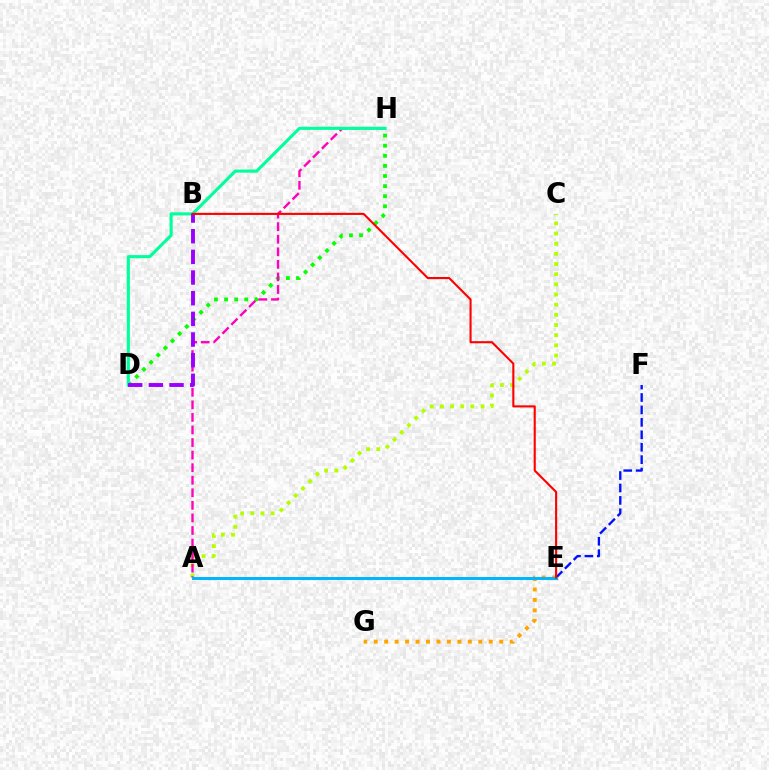{('A', 'C'): [{'color': '#b3ff00', 'line_style': 'dotted', 'thickness': 2.76}], ('E', 'G'): [{'color': '#ffa500', 'line_style': 'dotted', 'thickness': 2.84}], ('D', 'H'): [{'color': '#08ff00', 'line_style': 'dotted', 'thickness': 2.74}, {'color': '#00ff9d', 'line_style': 'solid', 'thickness': 2.25}], ('A', 'H'): [{'color': '#ff00bd', 'line_style': 'dashed', 'thickness': 1.71}], ('E', 'F'): [{'color': '#0010ff', 'line_style': 'dashed', 'thickness': 1.69}], ('A', 'E'): [{'color': '#00b5ff', 'line_style': 'solid', 'thickness': 2.14}], ('B', 'D'): [{'color': '#9b00ff', 'line_style': 'dashed', 'thickness': 2.81}], ('B', 'E'): [{'color': '#ff0000', 'line_style': 'solid', 'thickness': 1.52}]}